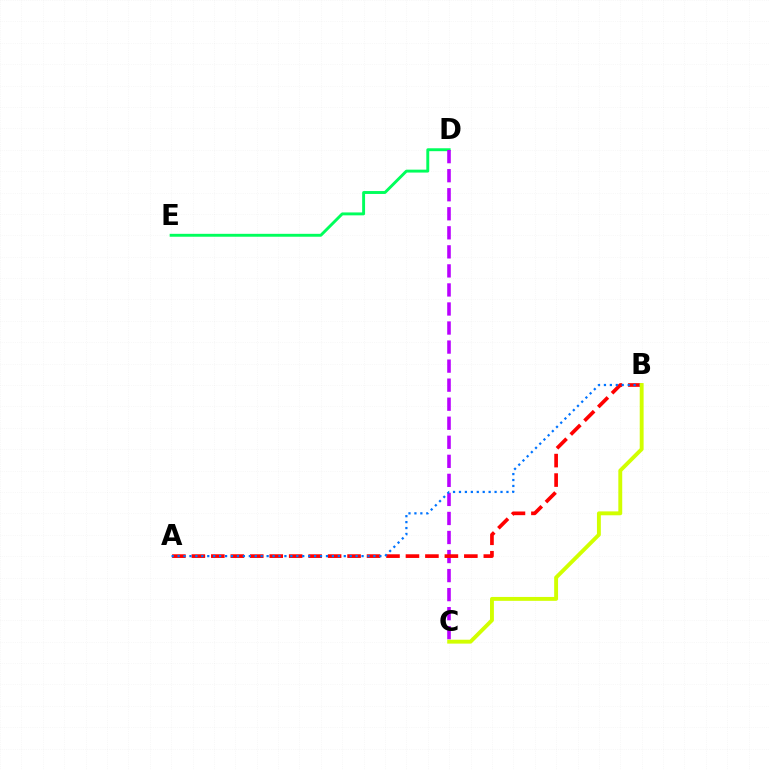{('D', 'E'): [{'color': '#00ff5c', 'line_style': 'solid', 'thickness': 2.1}], ('C', 'D'): [{'color': '#b900ff', 'line_style': 'dashed', 'thickness': 2.59}], ('A', 'B'): [{'color': '#ff0000', 'line_style': 'dashed', 'thickness': 2.64}, {'color': '#0074ff', 'line_style': 'dotted', 'thickness': 1.61}], ('B', 'C'): [{'color': '#d1ff00', 'line_style': 'solid', 'thickness': 2.8}]}